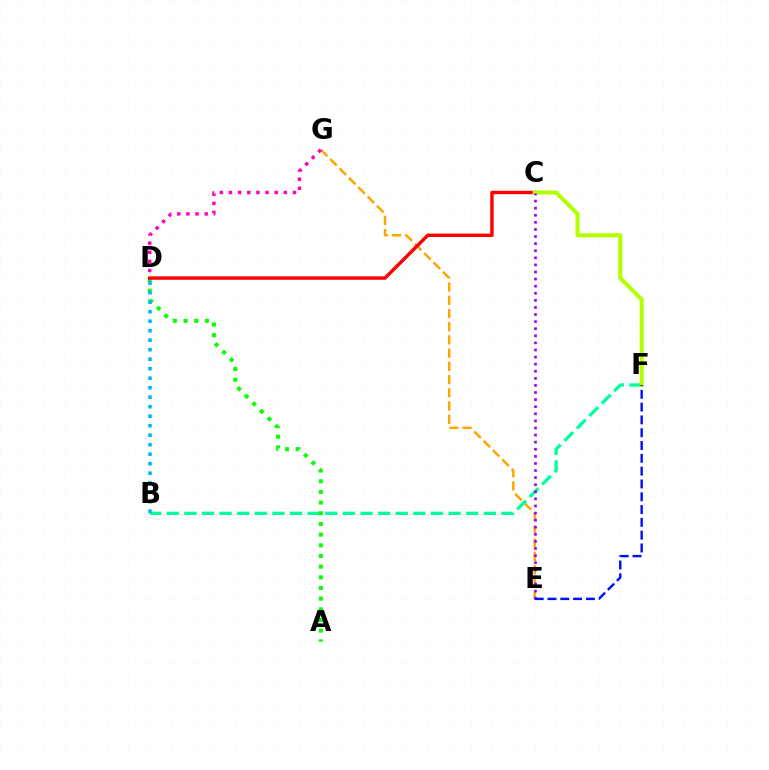{('E', 'G'): [{'color': '#ffa500', 'line_style': 'dashed', 'thickness': 1.8}], ('B', 'F'): [{'color': '#00ff9d', 'line_style': 'dashed', 'thickness': 2.39}], ('A', 'D'): [{'color': '#08ff00', 'line_style': 'dotted', 'thickness': 2.9}], ('D', 'G'): [{'color': '#ff00bd', 'line_style': 'dotted', 'thickness': 2.48}], ('B', 'D'): [{'color': '#00b5ff', 'line_style': 'dotted', 'thickness': 2.58}], ('C', 'D'): [{'color': '#ff0000', 'line_style': 'solid', 'thickness': 2.46}], ('C', 'F'): [{'color': '#b3ff00', 'line_style': 'solid', 'thickness': 2.9}], ('C', 'E'): [{'color': '#9b00ff', 'line_style': 'dotted', 'thickness': 1.93}], ('E', 'F'): [{'color': '#0010ff', 'line_style': 'dashed', 'thickness': 1.74}]}